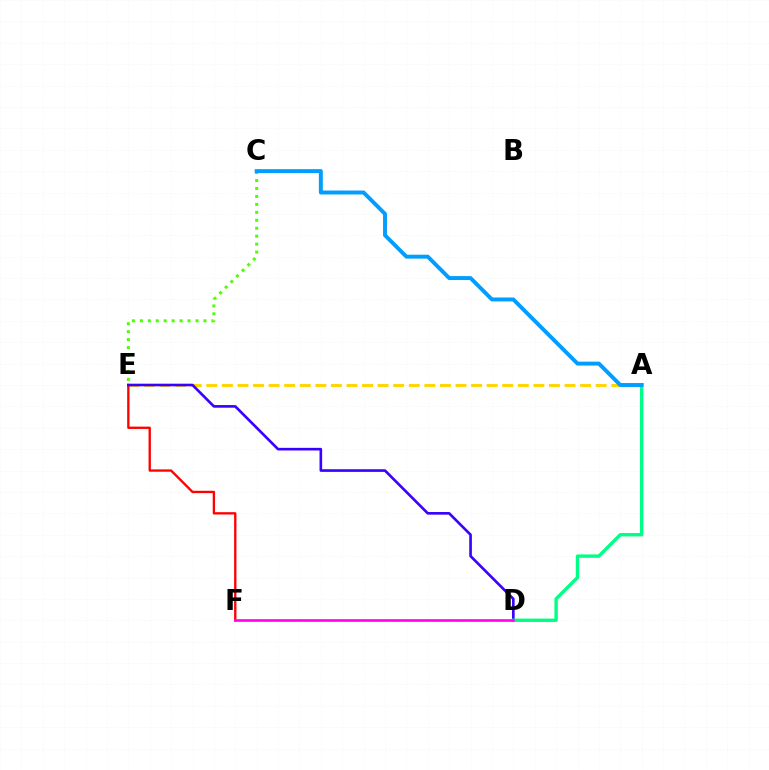{('A', 'E'): [{'color': '#ffd500', 'line_style': 'dashed', 'thickness': 2.12}], ('E', 'F'): [{'color': '#ff0000', 'line_style': 'solid', 'thickness': 1.68}], ('C', 'E'): [{'color': '#4fff00', 'line_style': 'dotted', 'thickness': 2.16}], ('D', 'E'): [{'color': '#3700ff', 'line_style': 'solid', 'thickness': 1.89}], ('A', 'D'): [{'color': '#00ff86', 'line_style': 'solid', 'thickness': 2.44}], ('D', 'F'): [{'color': '#ff00ed', 'line_style': 'solid', 'thickness': 1.88}], ('A', 'C'): [{'color': '#009eff', 'line_style': 'solid', 'thickness': 2.83}]}